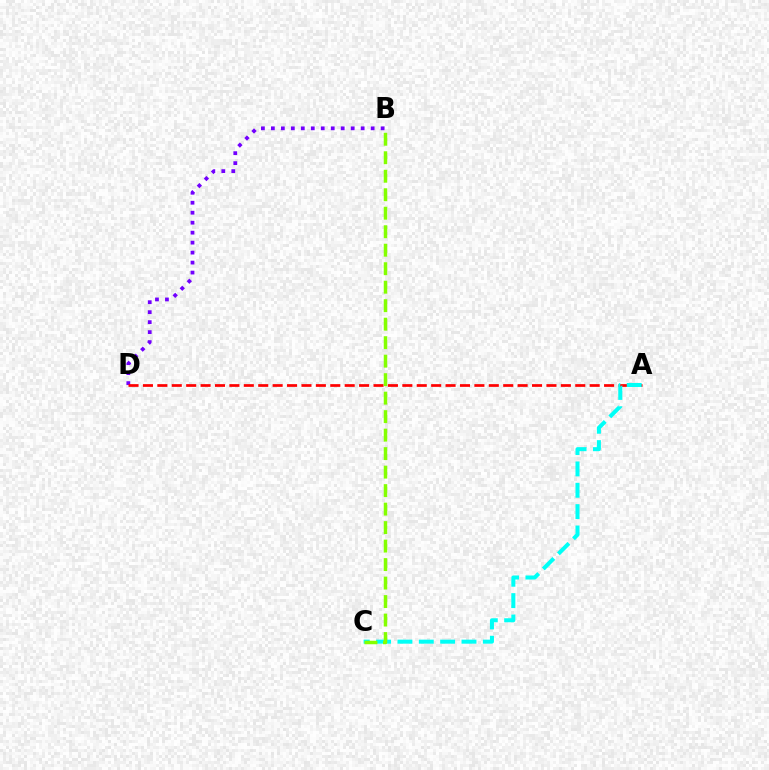{('B', 'D'): [{'color': '#7200ff', 'line_style': 'dotted', 'thickness': 2.71}], ('A', 'D'): [{'color': '#ff0000', 'line_style': 'dashed', 'thickness': 1.96}], ('A', 'C'): [{'color': '#00fff6', 'line_style': 'dashed', 'thickness': 2.9}], ('B', 'C'): [{'color': '#84ff00', 'line_style': 'dashed', 'thickness': 2.51}]}